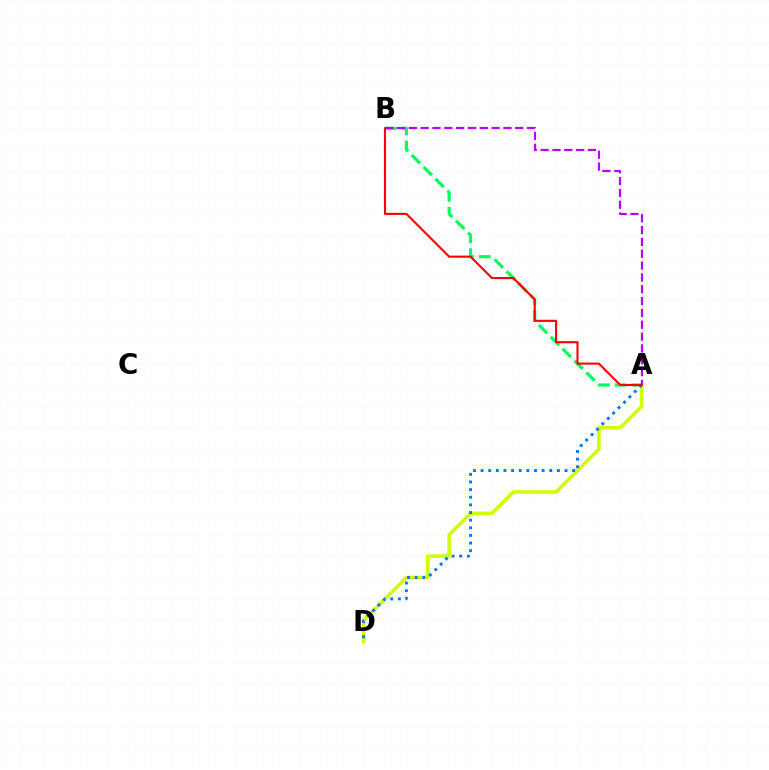{('A', 'D'): [{'color': '#d1ff00', 'line_style': 'solid', 'thickness': 2.56}, {'color': '#0074ff', 'line_style': 'dotted', 'thickness': 2.07}], ('A', 'B'): [{'color': '#00ff5c', 'line_style': 'dashed', 'thickness': 2.28}, {'color': '#b900ff', 'line_style': 'dashed', 'thickness': 1.61}, {'color': '#ff0000', 'line_style': 'solid', 'thickness': 1.52}]}